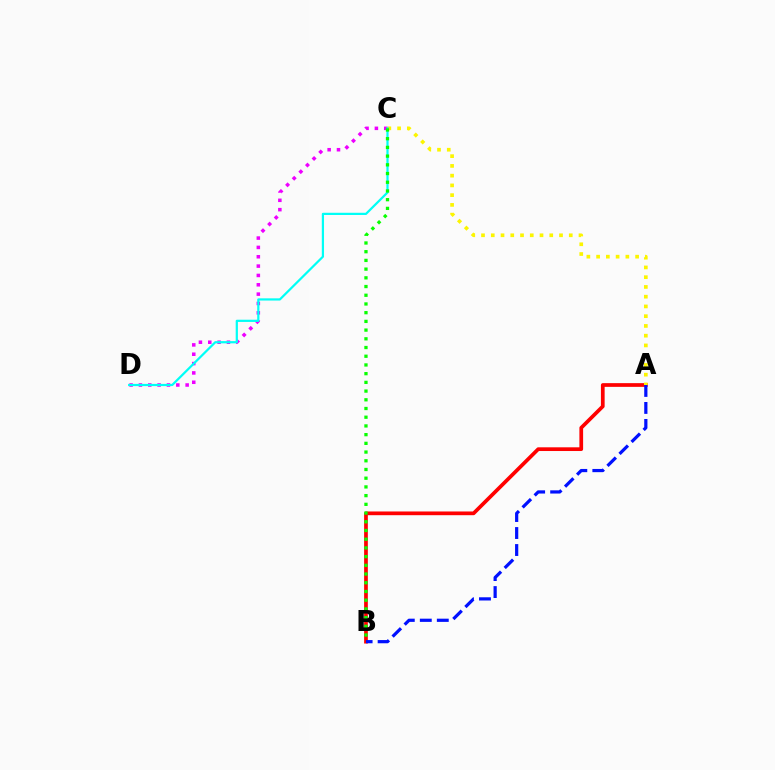{('A', 'B'): [{'color': '#ff0000', 'line_style': 'solid', 'thickness': 2.68}, {'color': '#0010ff', 'line_style': 'dashed', 'thickness': 2.31}], ('A', 'C'): [{'color': '#fcf500', 'line_style': 'dotted', 'thickness': 2.65}], ('C', 'D'): [{'color': '#ee00ff', 'line_style': 'dotted', 'thickness': 2.54}, {'color': '#00fff6', 'line_style': 'solid', 'thickness': 1.6}], ('B', 'C'): [{'color': '#08ff00', 'line_style': 'dotted', 'thickness': 2.37}]}